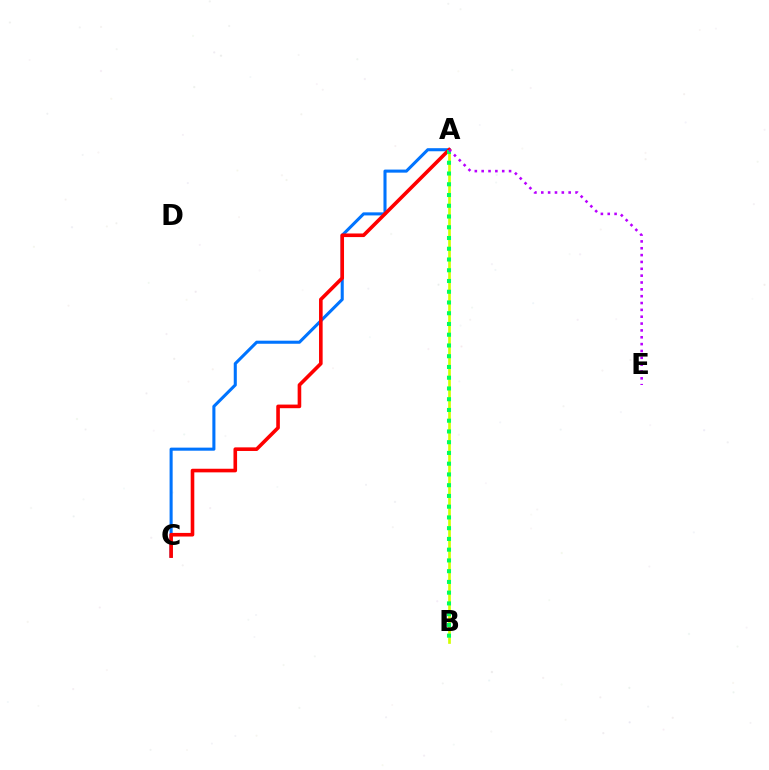{('A', 'C'): [{'color': '#0074ff', 'line_style': 'solid', 'thickness': 2.21}, {'color': '#ff0000', 'line_style': 'solid', 'thickness': 2.6}], ('A', 'B'): [{'color': '#d1ff00', 'line_style': 'solid', 'thickness': 1.93}, {'color': '#00ff5c', 'line_style': 'dotted', 'thickness': 2.92}], ('A', 'E'): [{'color': '#b900ff', 'line_style': 'dotted', 'thickness': 1.86}]}